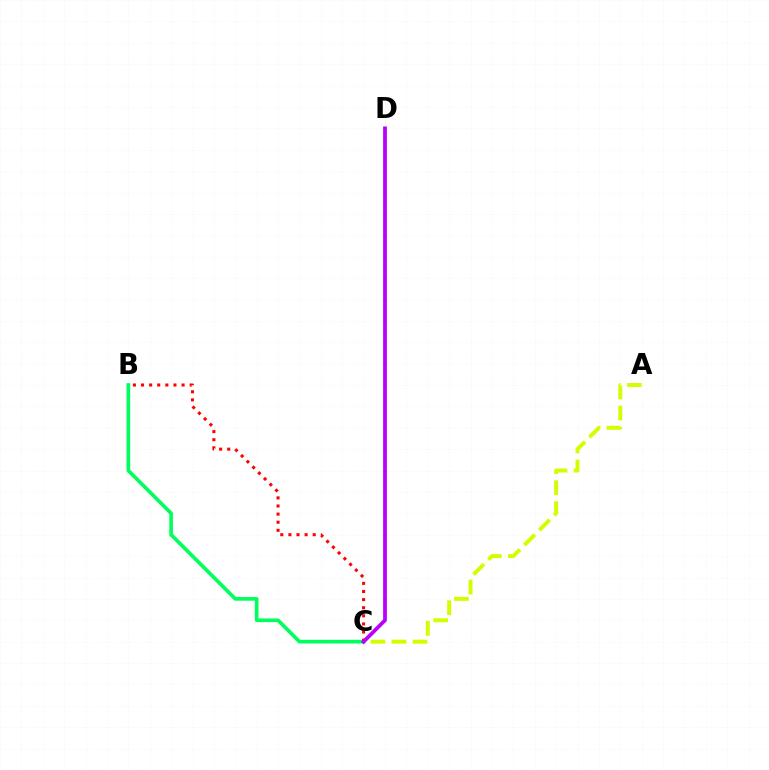{('B', 'C'): [{'color': '#00ff5c', 'line_style': 'solid', 'thickness': 2.64}, {'color': '#ff0000', 'line_style': 'dotted', 'thickness': 2.2}], ('C', 'D'): [{'color': '#0074ff', 'line_style': 'dotted', 'thickness': 1.56}, {'color': '#b900ff', 'line_style': 'solid', 'thickness': 2.71}], ('A', 'C'): [{'color': '#d1ff00', 'line_style': 'dashed', 'thickness': 2.86}]}